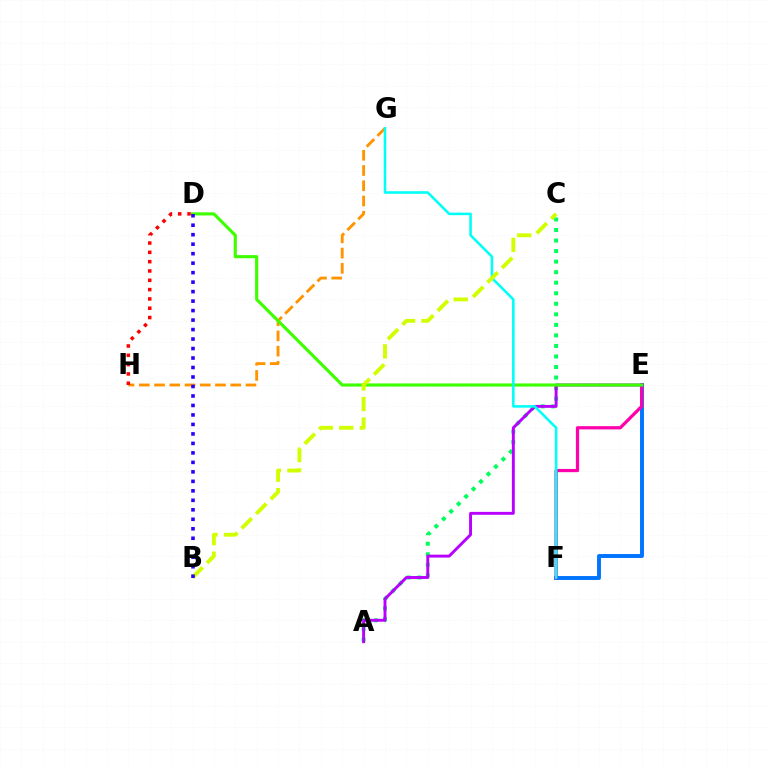{('G', 'H'): [{'color': '#ff9400', 'line_style': 'dashed', 'thickness': 2.07}], ('E', 'F'): [{'color': '#0074ff', 'line_style': 'solid', 'thickness': 2.82}, {'color': '#ff00ac', 'line_style': 'solid', 'thickness': 2.33}], ('A', 'C'): [{'color': '#00ff5c', 'line_style': 'dotted', 'thickness': 2.86}], ('A', 'E'): [{'color': '#b900ff', 'line_style': 'solid', 'thickness': 2.1}], ('D', 'E'): [{'color': '#3dff00', 'line_style': 'solid', 'thickness': 2.26}], ('F', 'G'): [{'color': '#00fff6', 'line_style': 'solid', 'thickness': 1.85}], ('D', 'H'): [{'color': '#ff0000', 'line_style': 'dotted', 'thickness': 2.53}], ('B', 'C'): [{'color': '#d1ff00', 'line_style': 'dashed', 'thickness': 2.79}], ('B', 'D'): [{'color': '#2500ff', 'line_style': 'dotted', 'thickness': 2.58}]}